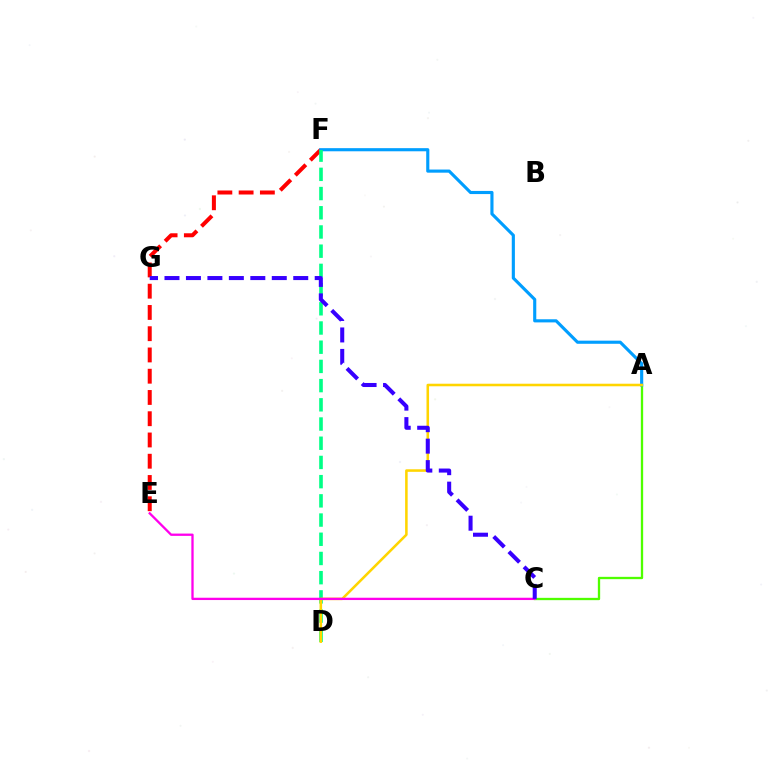{('E', 'F'): [{'color': '#ff0000', 'line_style': 'dashed', 'thickness': 2.89}], ('A', 'C'): [{'color': '#4fff00', 'line_style': 'solid', 'thickness': 1.66}], ('A', 'F'): [{'color': '#009eff', 'line_style': 'solid', 'thickness': 2.25}], ('D', 'F'): [{'color': '#00ff86', 'line_style': 'dashed', 'thickness': 2.61}], ('A', 'D'): [{'color': '#ffd500', 'line_style': 'solid', 'thickness': 1.84}], ('C', 'E'): [{'color': '#ff00ed', 'line_style': 'solid', 'thickness': 1.66}], ('C', 'G'): [{'color': '#3700ff', 'line_style': 'dashed', 'thickness': 2.92}]}